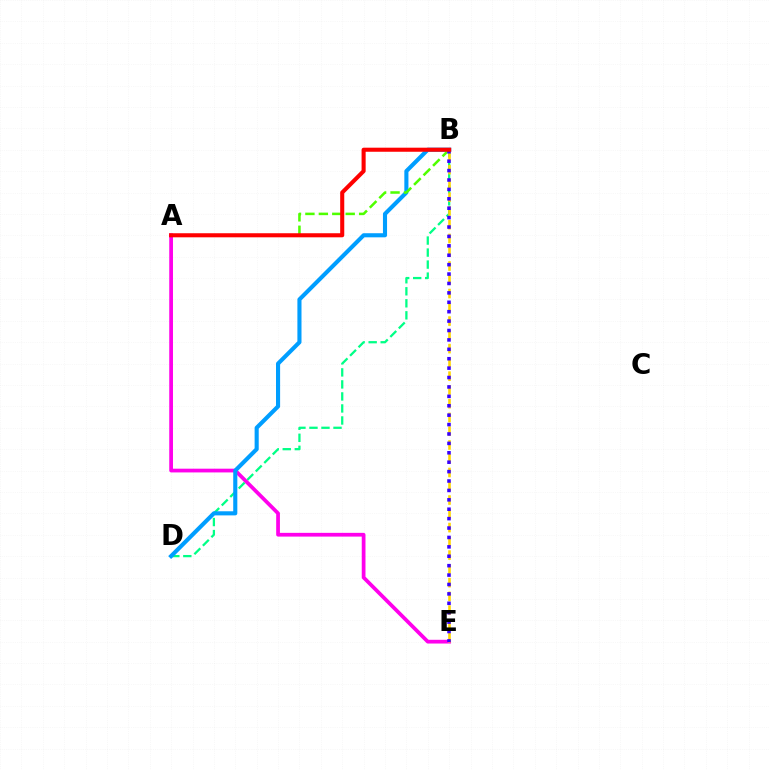{('B', 'D'): [{'color': '#00ff86', 'line_style': 'dashed', 'thickness': 1.63}, {'color': '#009eff', 'line_style': 'solid', 'thickness': 2.95}], ('A', 'E'): [{'color': '#ff00ed', 'line_style': 'solid', 'thickness': 2.69}], ('A', 'B'): [{'color': '#4fff00', 'line_style': 'dashed', 'thickness': 1.82}, {'color': '#ff0000', 'line_style': 'solid', 'thickness': 2.93}], ('B', 'E'): [{'color': '#ffd500', 'line_style': 'dashed', 'thickness': 1.87}, {'color': '#3700ff', 'line_style': 'dotted', 'thickness': 2.56}]}